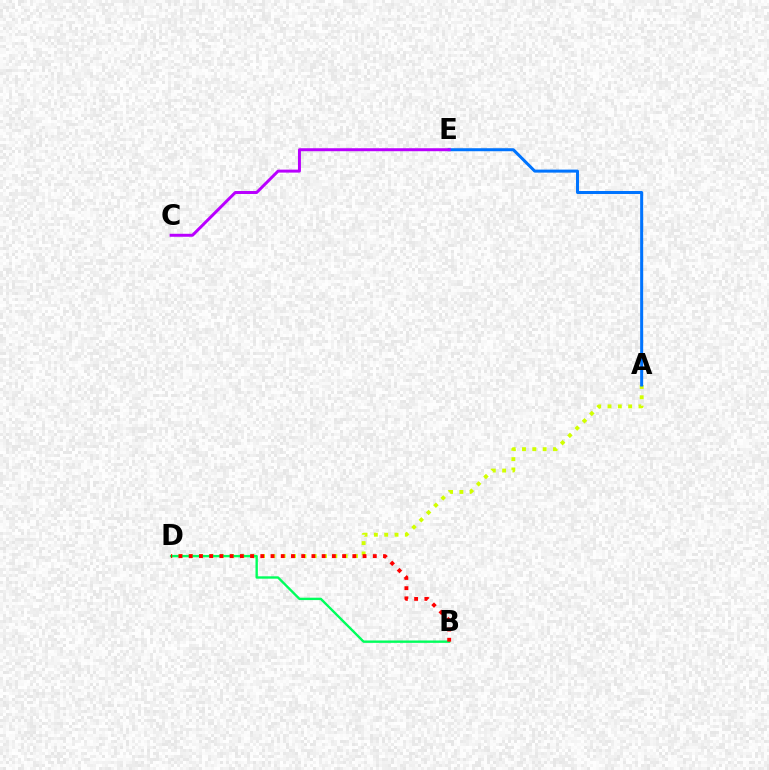{('A', 'D'): [{'color': '#d1ff00', 'line_style': 'dotted', 'thickness': 2.8}], ('B', 'D'): [{'color': '#00ff5c', 'line_style': 'solid', 'thickness': 1.71}, {'color': '#ff0000', 'line_style': 'dotted', 'thickness': 2.78}], ('A', 'E'): [{'color': '#0074ff', 'line_style': 'solid', 'thickness': 2.17}], ('C', 'E'): [{'color': '#b900ff', 'line_style': 'solid', 'thickness': 2.14}]}